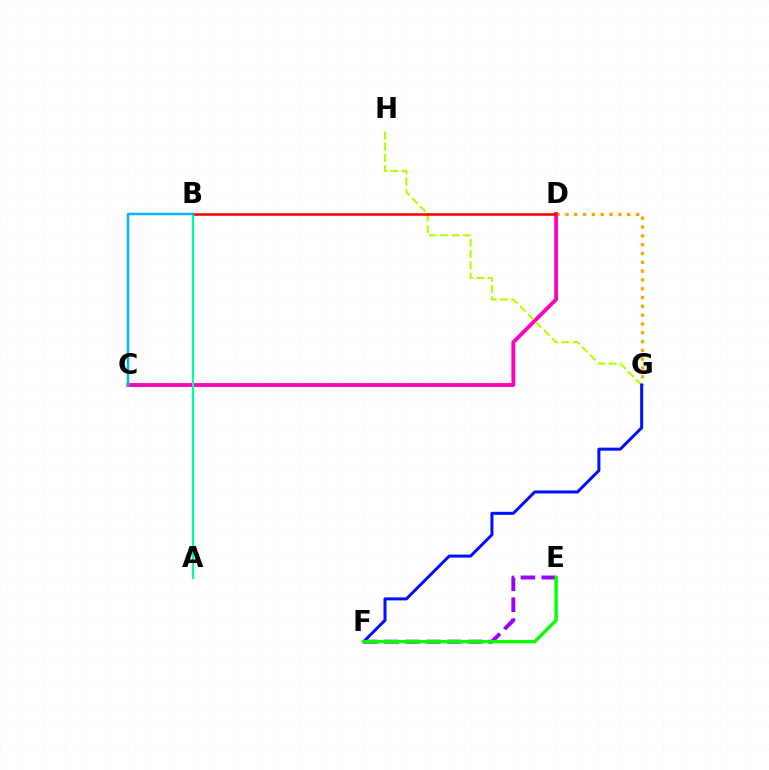{('C', 'D'): [{'color': '#ff00bd', 'line_style': 'solid', 'thickness': 2.76}], ('G', 'H'): [{'color': '#b3ff00', 'line_style': 'dashed', 'thickness': 1.53}], ('D', 'G'): [{'color': '#ffa500', 'line_style': 'dotted', 'thickness': 2.39}], ('B', 'D'): [{'color': '#ff0000', 'line_style': 'solid', 'thickness': 1.83}], ('F', 'G'): [{'color': '#0010ff', 'line_style': 'solid', 'thickness': 2.17}], ('A', 'B'): [{'color': '#00ff9d', 'line_style': 'solid', 'thickness': 1.55}], ('E', 'F'): [{'color': '#9b00ff', 'line_style': 'dashed', 'thickness': 2.84}, {'color': '#08ff00', 'line_style': 'solid', 'thickness': 2.45}], ('B', 'C'): [{'color': '#00b5ff', 'line_style': 'solid', 'thickness': 1.8}]}